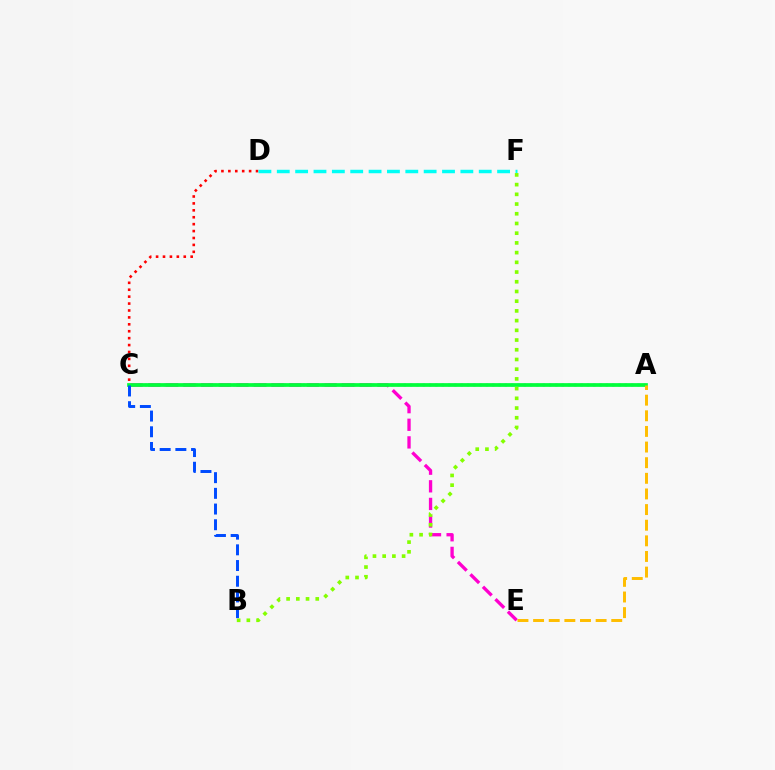{('A', 'C'): [{'color': '#7200ff', 'line_style': 'dotted', 'thickness': 1.72}, {'color': '#00ff39', 'line_style': 'solid', 'thickness': 2.68}], ('C', 'D'): [{'color': '#ff0000', 'line_style': 'dotted', 'thickness': 1.88}], ('C', 'E'): [{'color': '#ff00cf', 'line_style': 'dashed', 'thickness': 2.39}], ('D', 'F'): [{'color': '#00fff6', 'line_style': 'dashed', 'thickness': 2.49}], ('B', 'F'): [{'color': '#84ff00', 'line_style': 'dotted', 'thickness': 2.64}], ('A', 'E'): [{'color': '#ffbd00', 'line_style': 'dashed', 'thickness': 2.12}], ('B', 'C'): [{'color': '#004bff', 'line_style': 'dashed', 'thickness': 2.13}]}